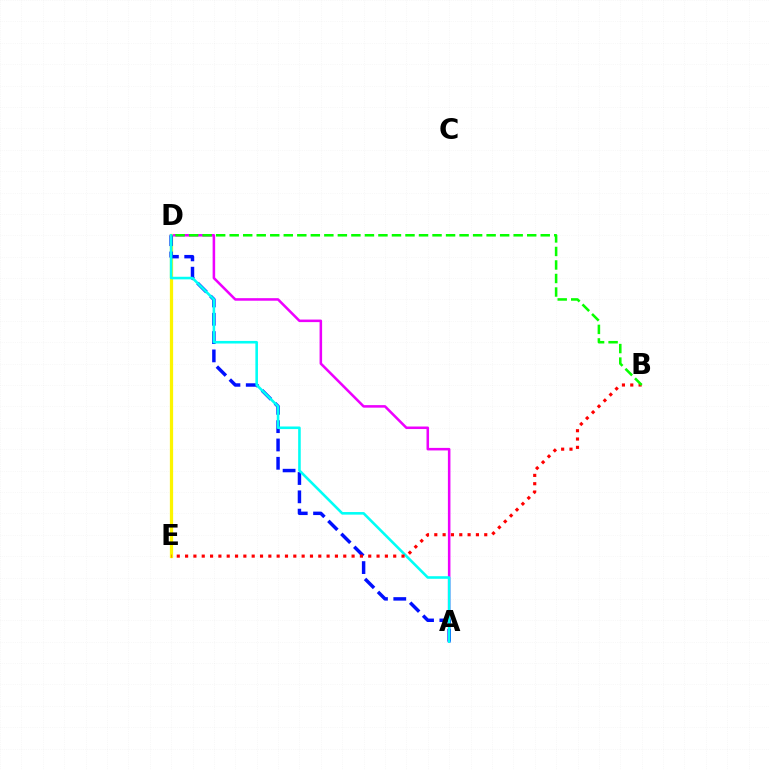{('A', 'D'): [{'color': '#ee00ff', 'line_style': 'solid', 'thickness': 1.83}, {'color': '#0010ff', 'line_style': 'dashed', 'thickness': 2.49}, {'color': '#00fff6', 'line_style': 'solid', 'thickness': 1.86}], ('D', 'E'): [{'color': '#fcf500', 'line_style': 'solid', 'thickness': 2.34}], ('B', 'E'): [{'color': '#ff0000', 'line_style': 'dotted', 'thickness': 2.26}], ('B', 'D'): [{'color': '#08ff00', 'line_style': 'dashed', 'thickness': 1.84}]}